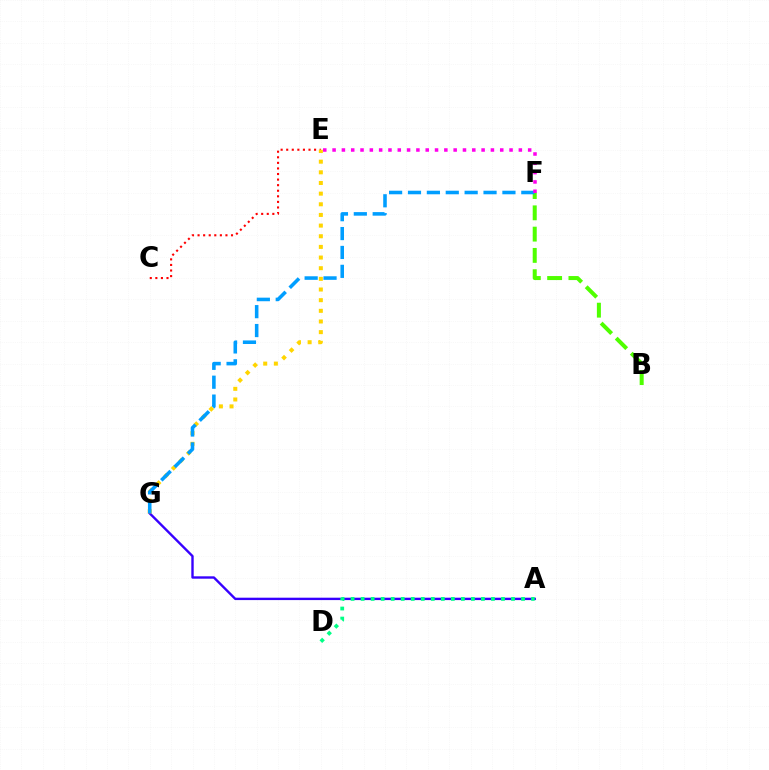{('C', 'E'): [{'color': '#ff0000', 'line_style': 'dotted', 'thickness': 1.51}], ('A', 'G'): [{'color': '#3700ff', 'line_style': 'solid', 'thickness': 1.72}], ('E', 'G'): [{'color': '#ffd500', 'line_style': 'dotted', 'thickness': 2.89}], ('A', 'D'): [{'color': '#00ff86', 'line_style': 'dotted', 'thickness': 2.72}], ('B', 'F'): [{'color': '#4fff00', 'line_style': 'dashed', 'thickness': 2.89}], ('F', 'G'): [{'color': '#009eff', 'line_style': 'dashed', 'thickness': 2.57}], ('E', 'F'): [{'color': '#ff00ed', 'line_style': 'dotted', 'thickness': 2.53}]}